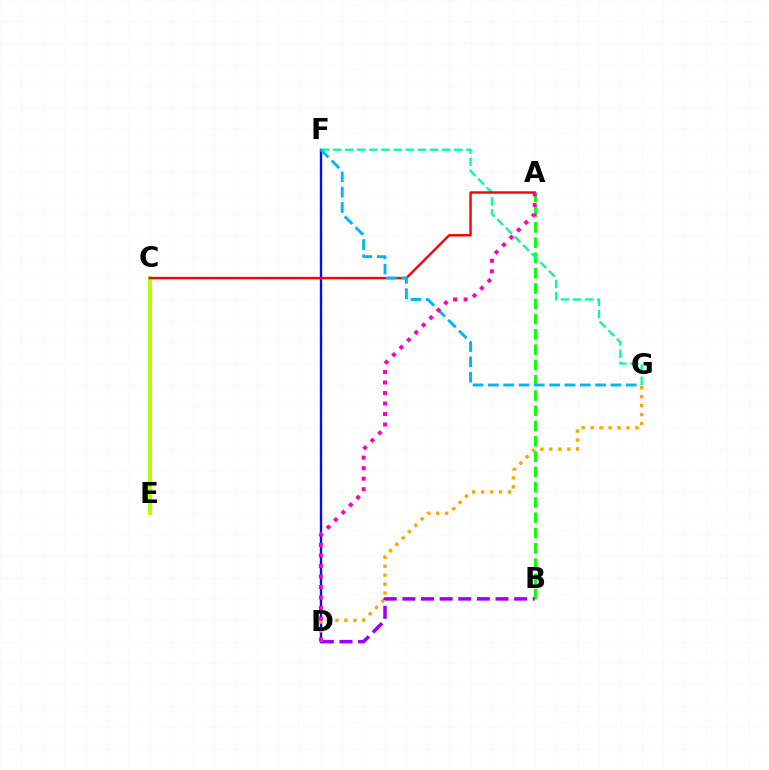{('A', 'B'): [{'color': '#08ff00', 'line_style': 'dashed', 'thickness': 2.08}], ('D', 'F'): [{'color': '#0010ff', 'line_style': 'solid', 'thickness': 1.73}], ('F', 'G'): [{'color': '#00ff9d', 'line_style': 'dashed', 'thickness': 1.65}, {'color': '#00b5ff', 'line_style': 'dashed', 'thickness': 2.08}], ('C', 'E'): [{'color': '#b3ff00', 'line_style': 'solid', 'thickness': 2.82}], ('A', 'C'): [{'color': '#ff0000', 'line_style': 'solid', 'thickness': 1.74}], ('B', 'D'): [{'color': '#9b00ff', 'line_style': 'dashed', 'thickness': 2.53}], ('D', 'G'): [{'color': '#ffa500', 'line_style': 'dotted', 'thickness': 2.43}], ('A', 'D'): [{'color': '#ff00bd', 'line_style': 'dotted', 'thickness': 2.85}]}